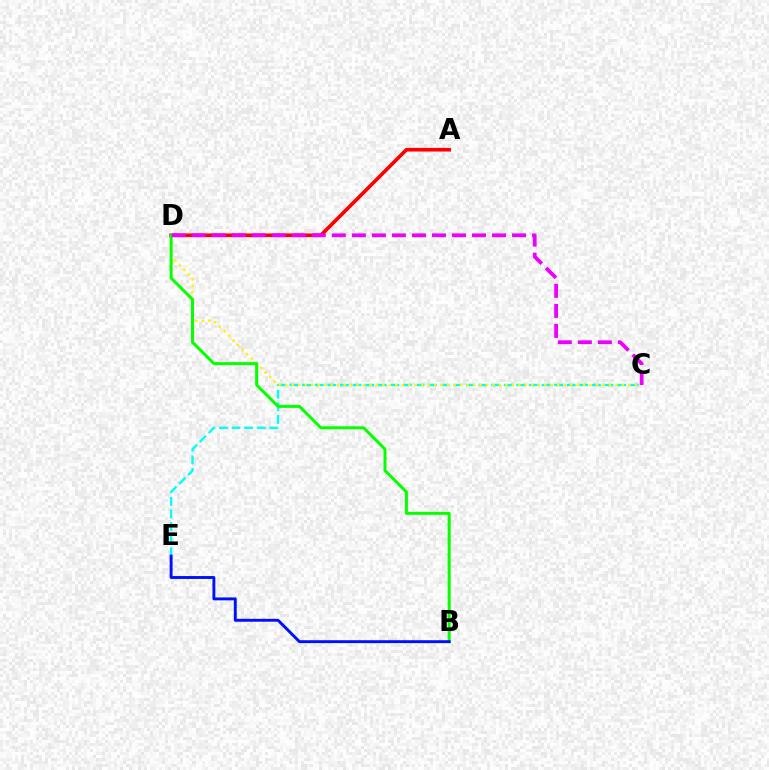{('C', 'E'): [{'color': '#00fff6', 'line_style': 'dashed', 'thickness': 1.71}], ('C', 'D'): [{'color': '#fcf500', 'line_style': 'dotted', 'thickness': 1.76}, {'color': '#ee00ff', 'line_style': 'dashed', 'thickness': 2.72}], ('A', 'D'): [{'color': '#ff0000', 'line_style': 'solid', 'thickness': 2.61}], ('B', 'D'): [{'color': '#08ff00', 'line_style': 'solid', 'thickness': 2.17}], ('B', 'E'): [{'color': '#0010ff', 'line_style': 'solid', 'thickness': 2.09}]}